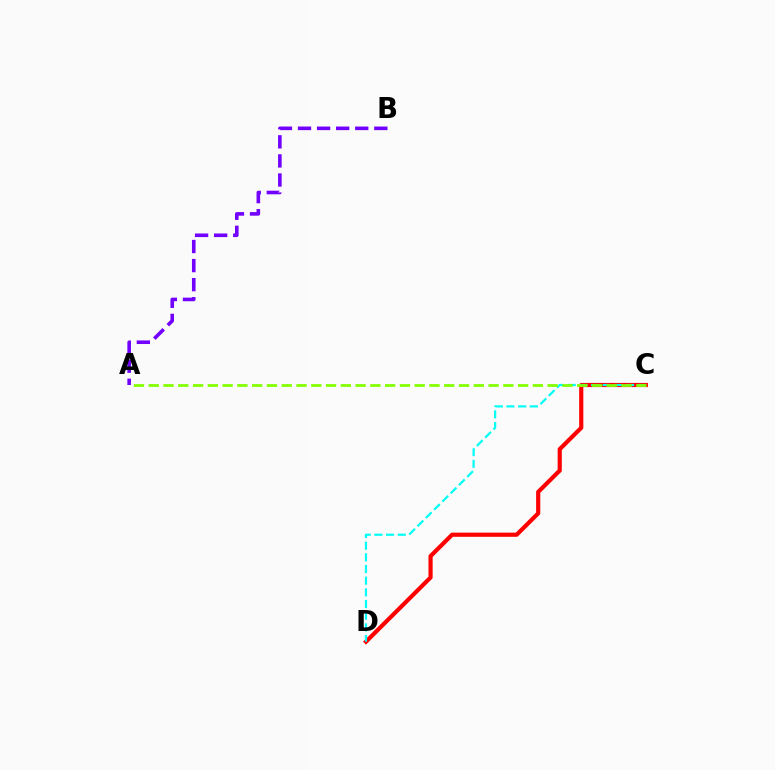{('C', 'D'): [{'color': '#ff0000', 'line_style': 'solid', 'thickness': 3.0}, {'color': '#00fff6', 'line_style': 'dashed', 'thickness': 1.59}], ('A', 'B'): [{'color': '#7200ff', 'line_style': 'dashed', 'thickness': 2.59}], ('A', 'C'): [{'color': '#84ff00', 'line_style': 'dashed', 'thickness': 2.01}]}